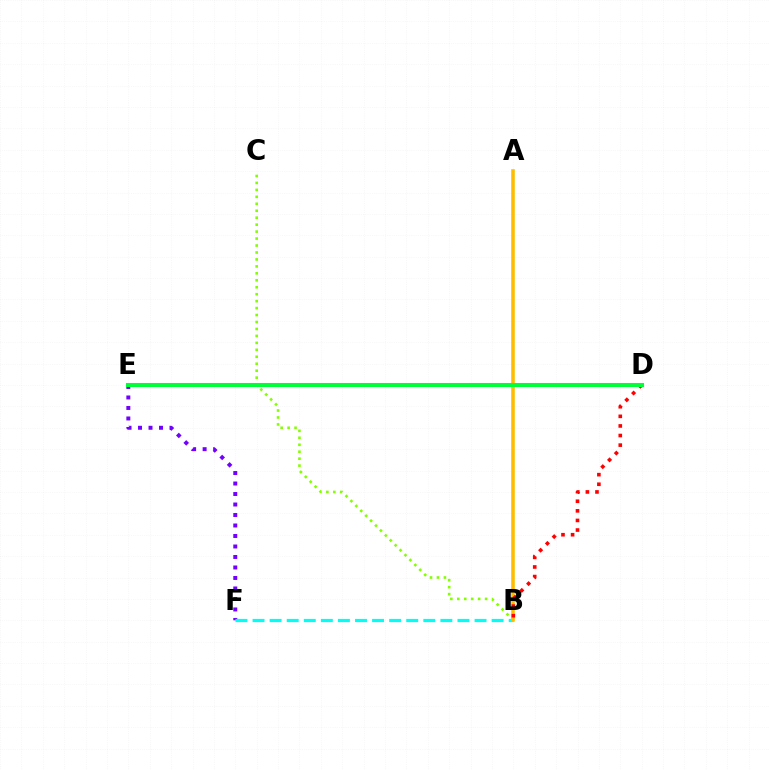{('D', 'E'): [{'color': '#004bff', 'line_style': 'dotted', 'thickness': 1.67}, {'color': '#ff00cf', 'line_style': 'dashed', 'thickness': 1.99}, {'color': '#00ff39', 'line_style': 'solid', 'thickness': 2.92}], ('E', 'F'): [{'color': '#7200ff', 'line_style': 'dotted', 'thickness': 2.85}], ('B', 'F'): [{'color': '#00fff6', 'line_style': 'dashed', 'thickness': 2.32}], ('B', 'C'): [{'color': '#84ff00', 'line_style': 'dotted', 'thickness': 1.89}], ('A', 'B'): [{'color': '#ffbd00', 'line_style': 'solid', 'thickness': 2.56}], ('B', 'D'): [{'color': '#ff0000', 'line_style': 'dotted', 'thickness': 2.61}]}